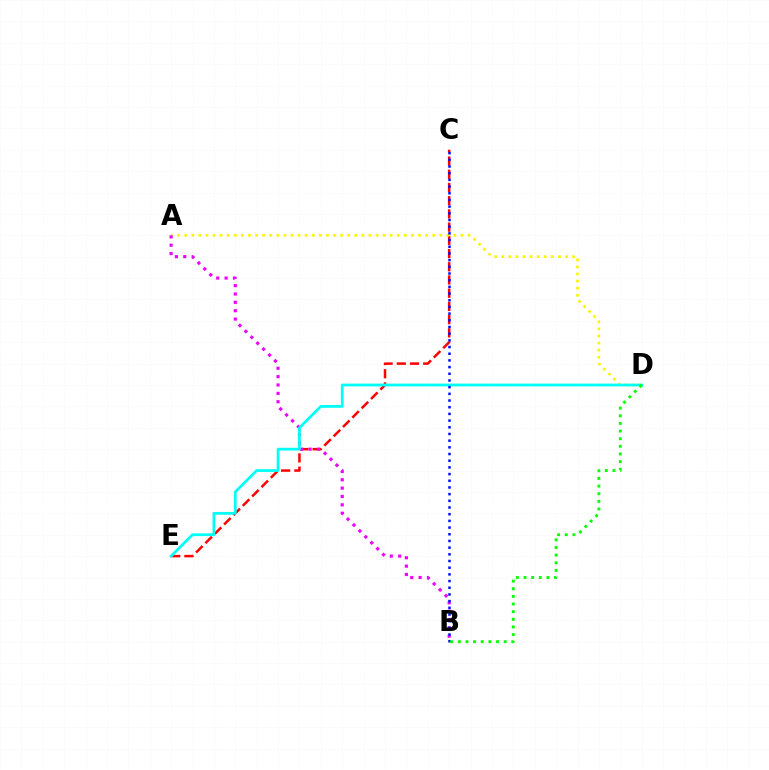{('C', 'E'): [{'color': '#ff0000', 'line_style': 'dashed', 'thickness': 1.8}], ('A', 'D'): [{'color': '#fcf500', 'line_style': 'dotted', 'thickness': 1.92}], ('A', 'B'): [{'color': '#ee00ff', 'line_style': 'dotted', 'thickness': 2.27}], ('D', 'E'): [{'color': '#00fff6', 'line_style': 'solid', 'thickness': 1.99}], ('B', 'C'): [{'color': '#0010ff', 'line_style': 'dotted', 'thickness': 1.82}], ('B', 'D'): [{'color': '#08ff00', 'line_style': 'dotted', 'thickness': 2.08}]}